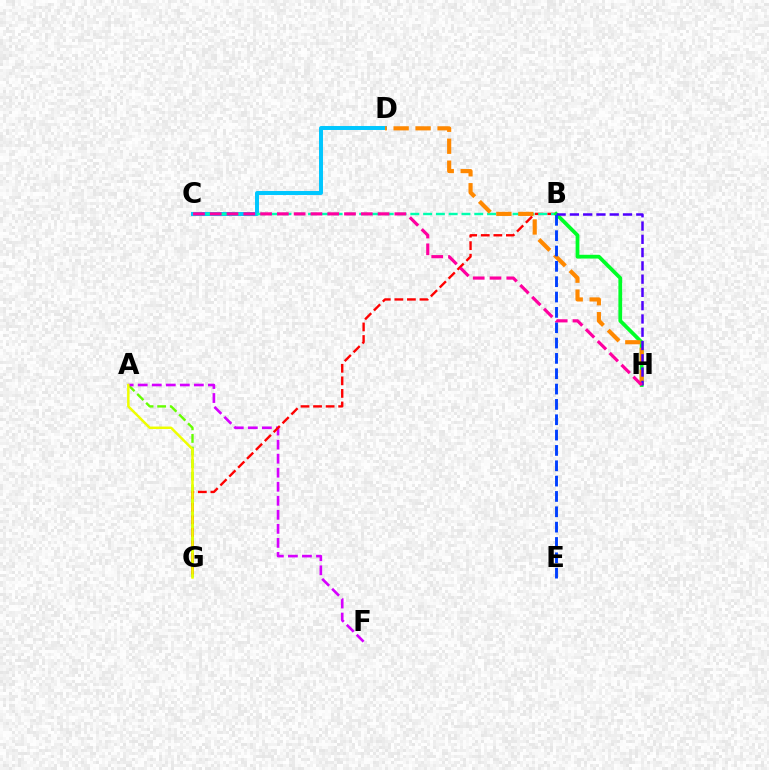{('A', 'G'): [{'color': '#66ff00', 'line_style': 'dashed', 'thickness': 1.71}, {'color': '#eeff00', 'line_style': 'solid', 'thickness': 1.78}], ('C', 'D'): [{'color': '#00c7ff', 'line_style': 'solid', 'thickness': 2.85}], ('A', 'F'): [{'color': '#d600ff', 'line_style': 'dashed', 'thickness': 1.91}], ('B', 'G'): [{'color': '#ff0000', 'line_style': 'dashed', 'thickness': 1.71}], ('B', 'C'): [{'color': '#00ffaf', 'line_style': 'dashed', 'thickness': 1.74}], ('B', 'H'): [{'color': '#00ff27', 'line_style': 'solid', 'thickness': 2.71}, {'color': '#4f00ff', 'line_style': 'dashed', 'thickness': 1.8}], ('D', 'H'): [{'color': '#ff8800', 'line_style': 'dashed', 'thickness': 2.98}], ('B', 'E'): [{'color': '#003fff', 'line_style': 'dashed', 'thickness': 2.08}], ('C', 'H'): [{'color': '#ff00a0', 'line_style': 'dashed', 'thickness': 2.28}]}